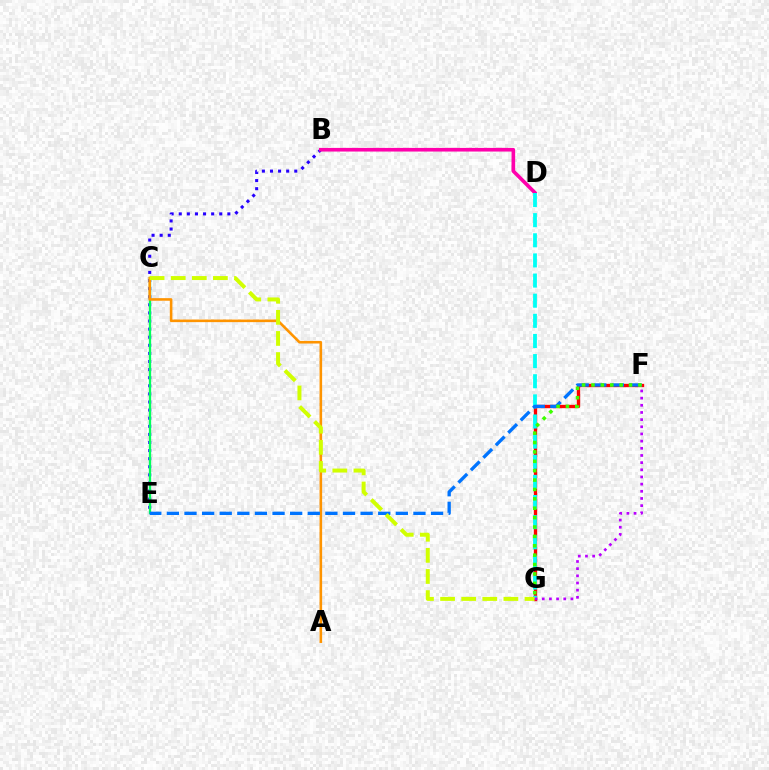{('B', 'E'): [{'color': '#2500ff', 'line_style': 'dotted', 'thickness': 2.2}], ('C', 'E'): [{'color': '#00ff5c', 'line_style': 'solid', 'thickness': 1.65}], ('F', 'G'): [{'color': '#ff0000', 'line_style': 'solid', 'thickness': 2.41}, {'color': '#b900ff', 'line_style': 'dotted', 'thickness': 1.95}, {'color': '#3dff00', 'line_style': 'dotted', 'thickness': 2.55}], ('B', 'D'): [{'color': '#ff00ac', 'line_style': 'solid', 'thickness': 2.62}], ('A', 'C'): [{'color': '#ff9400', 'line_style': 'solid', 'thickness': 1.86}], ('D', 'G'): [{'color': '#00fff6', 'line_style': 'dashed', 'thickness': 2.74}], ('E', 'F'): [{'color': '#0074ff', 'line_style': 'dashed', 'thickness': 2.39}], ('C', 'G'): [{'color': '#d1ff00', 'line_style': 'dashed', 'thickness': 2.87}]}